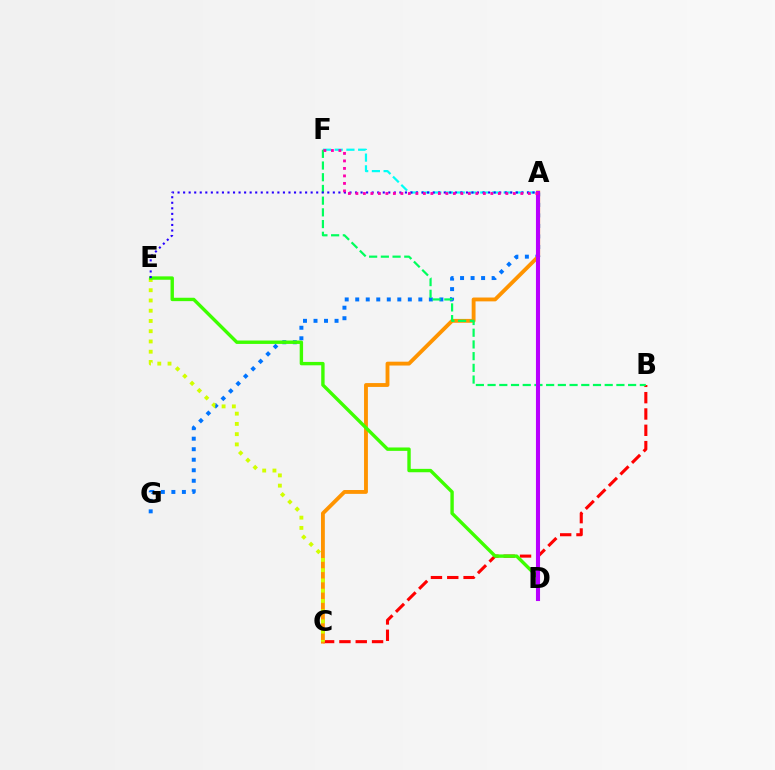{('B', 'C'): [{'color': '#ff0000', 'line_style': 'dashed', 'thickness': 2.22}], ('A', 'F'): [{'color': '#00fff6', 'line_style': 'dashed', 'thickness': 1.59}, {'color': '#ff00ac', 'line_style': 'dotted', 'thickness': 2.04}], ('A', 'G'): [{'color': '#0074ff', 'line_style': 'dotted', 'thickness': 2.86}], ('A', 'C'): [{'color': '#ff9400', 'line_style': 'solid', 'thickness': 2.77}], ('C', 'E'): [{'color': '#d1ff00', 'line_style': 'dotted', 'thickness': 2.78}], ('D', 'E'): [{'color': '#3dff00', 'line_style': 'solid', 'thickness': 2.44}], ('B', 'F'): [{'color': '#00ff5c', 'line_style': 'dashed', 'thickness': 1.59}], ('A', 'E'): [{'color': '#2500ff', 'line_style': 'dotted', 'thickness': 1.51}], ('A', 'D'): [{'color': '#b900ff', 'line_style': 'solid', 'thickness': 2.94}]}